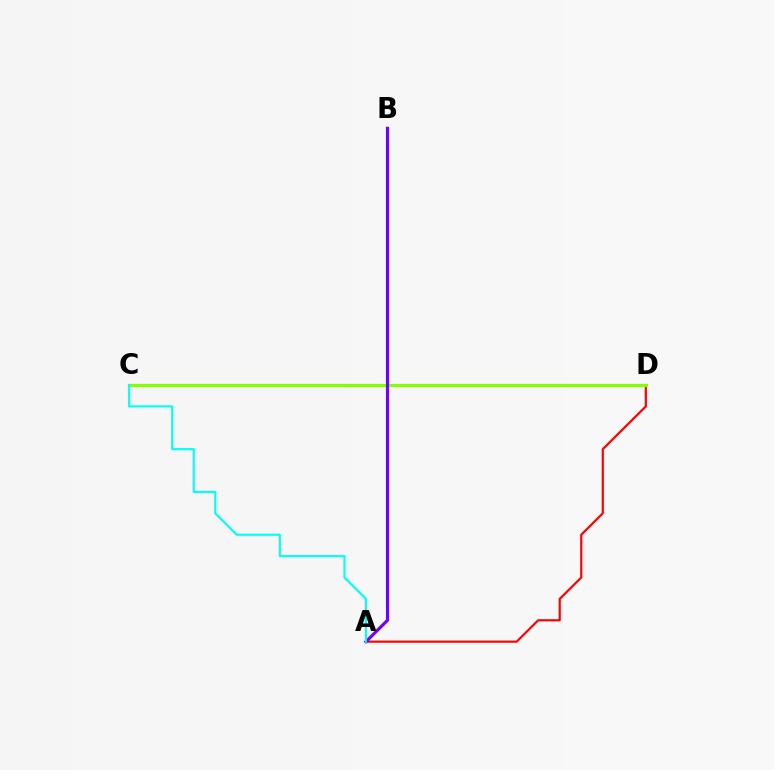{('A', 'D'): [{'color': '#ff0000', 'line_style': 'solid', 'thickness': 1.57}], ('C', 'D'): [{'color': '#84ff00', 'line_style': 'solid', 'thickness': 2.29}], ('A', 'B'): [{'color': '#7200ff', 'line_style': 'solid', 'thickness': 2.27}], ('A', 'C'): [{'color': '#00fff6', 'line_style': 'solid', 'thickness': 1.53}]}